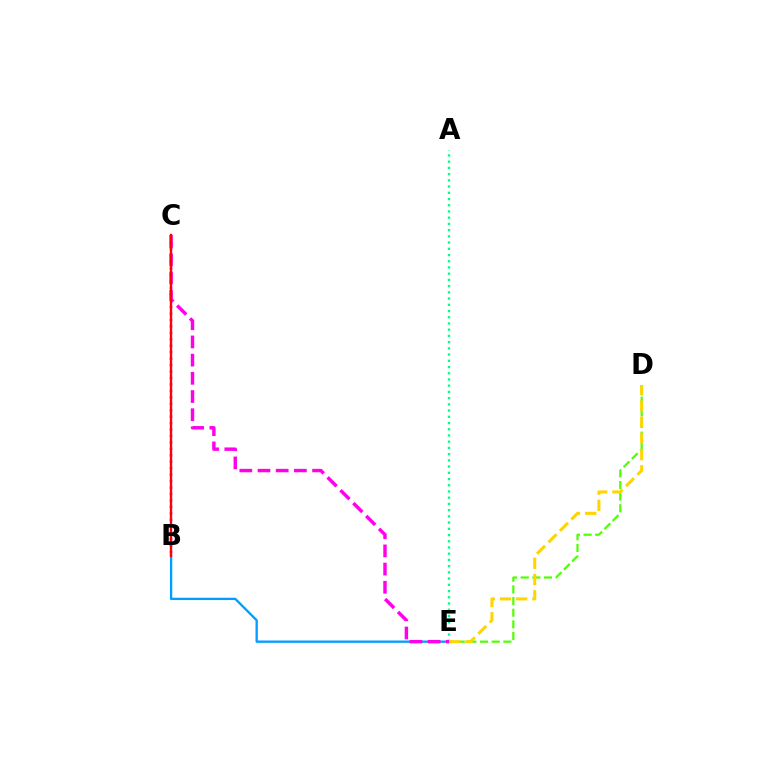{('D', 'E'): [{'color': '#4fff00', 'line_style': 'dashed', 'thickness': 1.58}, {'color': '#ffd500', 'line_style': 'dashed', 'thickness': 2.2}], ('B', 'E'): [{'color': '#009eff', 'line_style': 'solid', 'thickness': 1.67}], ('A', 'E'): [{'color': '#00ff86', 'line_style': 'dotted', 'thickness': 1.69}], ('B', 'C'): [{'color': '#3700ff', 'line_style': 'dotted', 'thickness': 1.75}, {'color': '#ff0000', 'line_style': 'solid', 'thickness': 1.7}], ('C', 'E'): [{'color': '#ff00ed', 'line_style': 'dashed', 'thickness': 2.47}]}